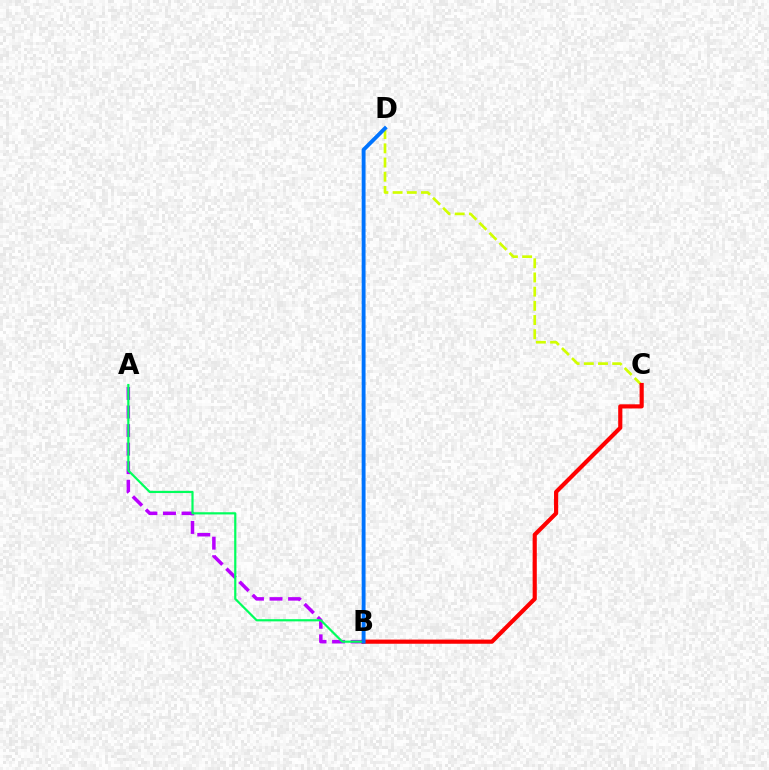{('A', 'B'): [{'color': '#b900ff', 'line_style': 'dashed', 'thickness': 2.52}, {'color': '#00ff5c', 'line_style': 'solid', 'thickness': 1.58}], ('C', 'D'): [{'color': '#d1ff00', 'line_style': 'dashed', 'thickness': 1.93}], ('B', 'C'): [{'color': '#ff0000', 'line_style': 'solid', 'thickness': 2.99}], ('B', 'D'): [{'color': '#0074ff', 'line_style': 'solid', 'thickness': 2.79}]}